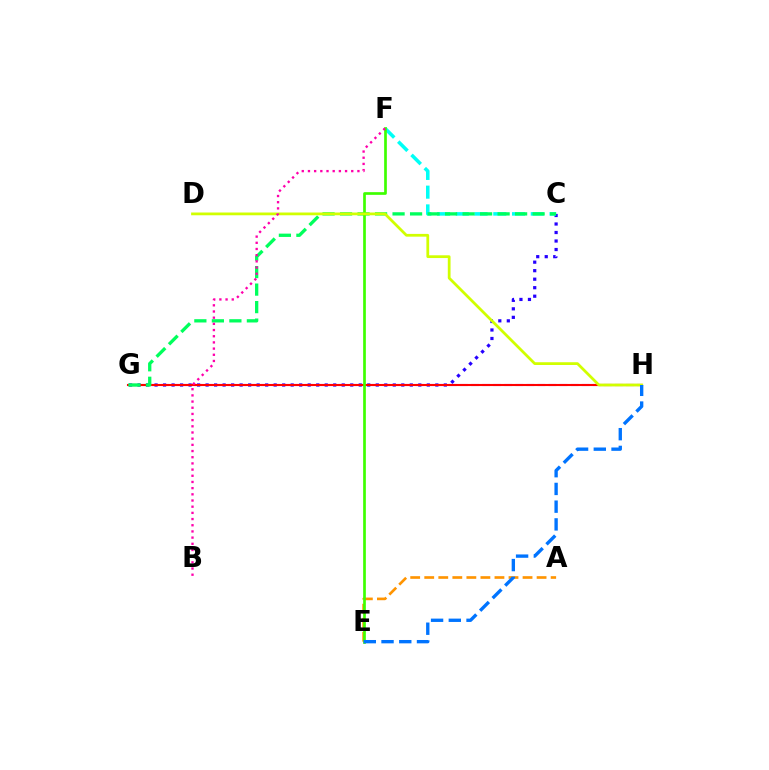{('C', 'G'): [{'color': '#2500ff', 'line_style': 'dotted', 'thickness': 2.31}, {'color': '#00ff5c', 'line_style': 'dashed', 'thickness': 2.38}], ('C', 'F'): [{'color': '#00fff6', 'line_style': 'dashed', 'thickness': 2.55}], ('G', 'H'): [{'color': '#b900ff', 'line_style': 'dashed', 'thickness': 1.5}, {'color': '#ff0000', 'line_style': 'solid', 'thickness': 1.5}], ('A', 'E'): [{'color': '#ff9400', 'line_style': 'dashed', 'thickness': 1.91}], ('E', 'F'): [{'color': '#3dff00', 'line_style': 'solid', 'thickness': 1.93}], ('D', 'H'): [{'color': '#d1ff00', 'line_style': 'solid', 'thickness': 1.99}], ('E', 'H'): [{'color': '#0074ff', 'line_style': 'dashed', 'thickness': 2.41}], ('B', 'F'): [{'color': '#ff00ac', 'line_style': 'dotted', 'thickness': 1.68}]}